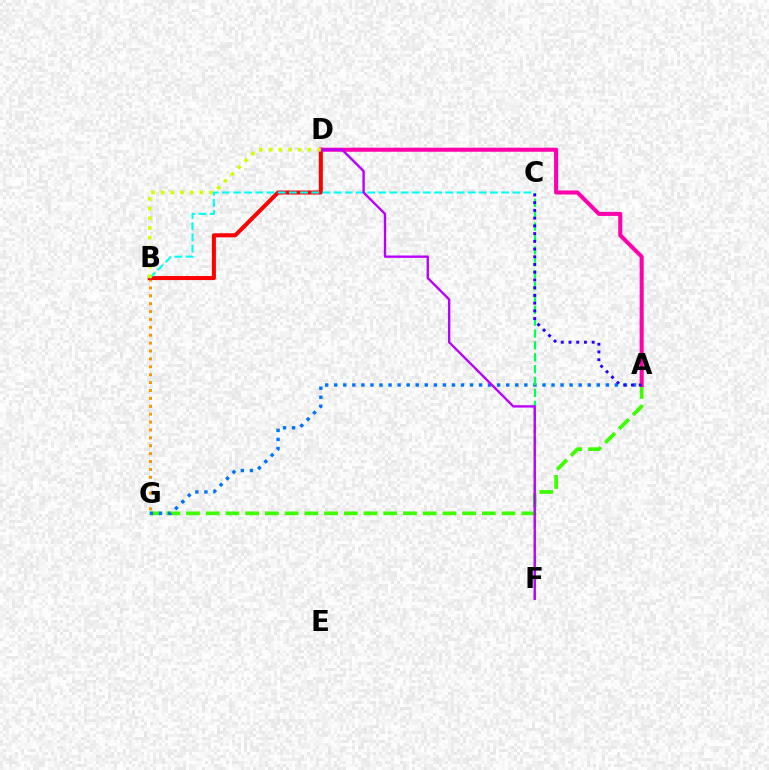{('A', 'G'): [{'color': '#3dff00', 'line_style': 'dashed', 'thickness': 2.68}, {'color': '#0074ff', 'line_style': 'dotted', 'thickness': 2.46}], ('B', 'G'): [{'color': '#ff9400', 'line_style': 'dotted', 'thickness': 2.14}], ('B', 'D'): [{'color': '#ff0000', 'line_style': 'solid', 'thickness': 2.91}, {'color': '#d1ff00', 'line_style': 'dotted', 'thickness': 2.63}], ('C', 'F'): [{'color': '#00ff5c', 'line_style': 'dashed', 'thickness': 1.61}], ('B', 'C'): [{'color': '#00fff6', 'line_style': 'dashed', 'thickness': 1.52}], ('A', 'D'): [{'color': '#ff00ac', 'line_style': 'solid', 'thickness': 2.92}], ('A', 'C'): [{'color': '#2500ff', 'line_style': 'dotted', 'thickness': 2.1}], ('D', 'F'): [{'color': '#b900ff', 'line_style': 'solid', 'thickness': 1.69}]}